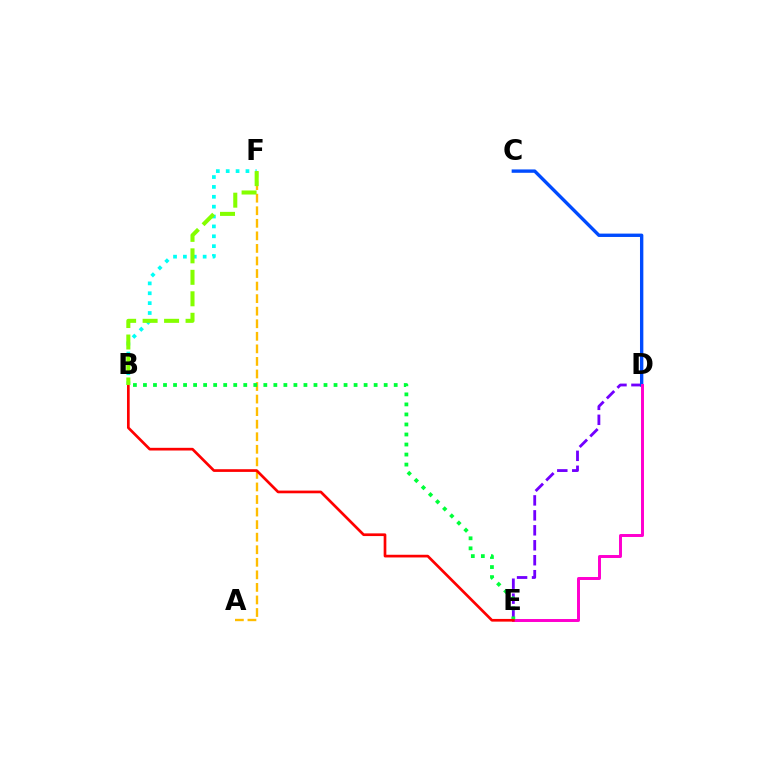{('D', 'E'): [{'color': '#7200ff', 'line_style': 'dashed', 'thickness': 2.03}, {'color': '#ff00cf', 'line_style': 'solid', 'thickness': 2.14}], ('C', 'D'): [{'color': '#004bff', 'line_style': 'solid', 'thickness': 2.42}], ('B', 'F'): [{'color': '#00fff6', 'line_style': 'dotted', 'thickness': 2.68}, {'color': '#84ff00', 'line_style': 'dashed', 'thickness': 2.92}], ('A', 'F'): [{'color': '#ffbd00', 'line_style': 'dashed', 'thickness': 1.71}], ('B', 'E'): [{'color': '#00ff39', 'line_style': 'dotted', 'thickness': 2.73}, {'color': '#ff0000', 'line_style': 'solid', 'thickness': 1.94}]}